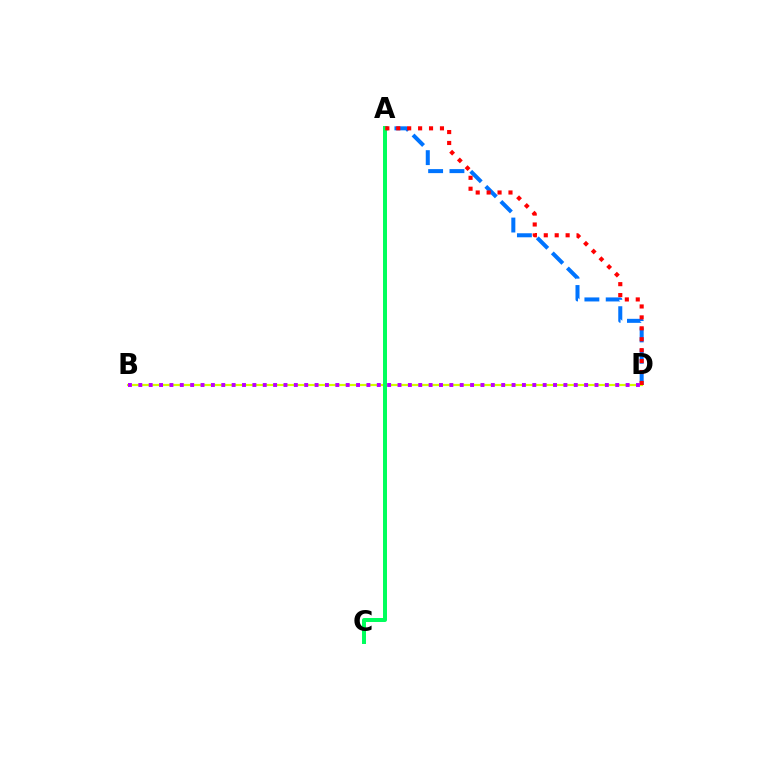{('A', 'D'): [{'color': '#0074ff', 'line_style': 'dashed', 'thickness': 2.9}, {'color': '#ff0000', 'line_style': 'dotted', 'thickness': 2.97}], ('B', 'D'): [{'color': '#d1ff00', 'line_style': 'solid', 'thickness': 1.56}, {'color': '#b900ff', 'line_style': 'dotted', 'thickness': 2.82}], ('A', 'C'): [{'color': '#00ff5c', 'line_style': 'solid', 'thickness': 2.86}]}